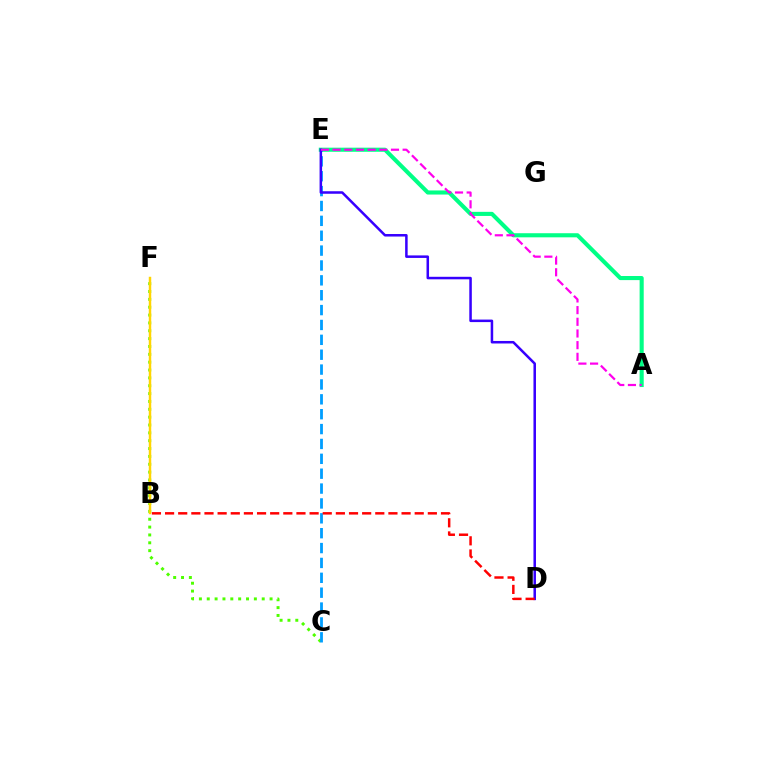{('C', 'F'): [{'color': '#4fff00', 'line_style': 'dotted', 'thickness': 2.13}], ('B', 'F'): [{'color': '#ffd500', 'line_style': 'solid', 'thickness': 1.77}], ('A', 'E'): [{'color': '#00ff86', 'line_style': 'solid', 'thickness': 2.95}, {'color': '#ff00ed', 'line_style': 'dashed', 'thickness': 1.59}], ('C', 'E'): [{'color': '#009eff', 'line_style': 'dashed', 'thickness': 2.02}], ('D', 'E'): [{'color': '#3700ff', 'line_style': 'solid', 'thickness': 1.81}], ('B', 'D'): [{'color': '#ff0000', 'line_style': 'dashed', 'thickness': 1.78}]}